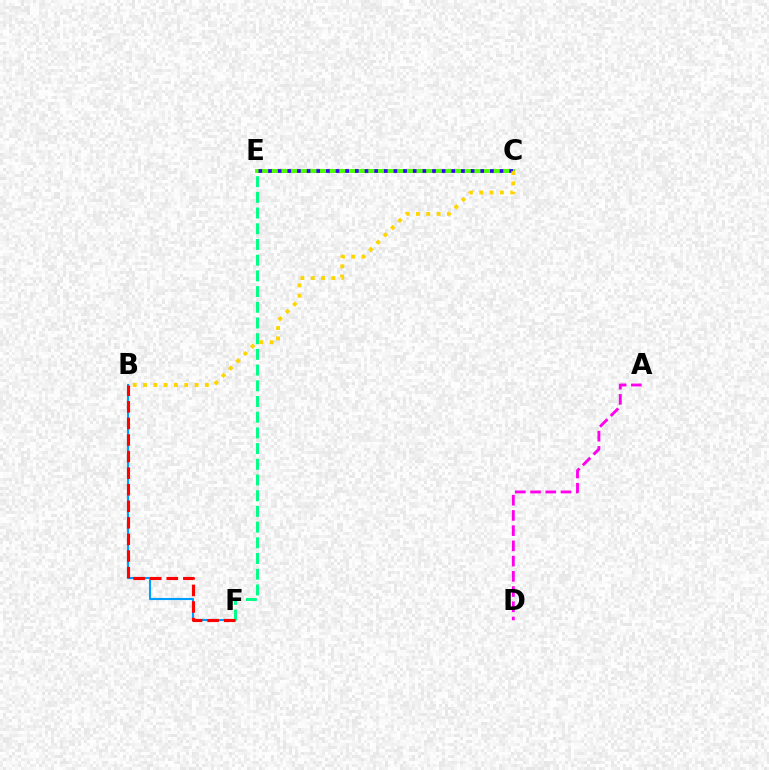{('B', 'F'): [{'color': '#009eff', 'line_style': 'solid', 'thickness': 1.51}, {'color': '#ff0000', 'line_style': 'dashed', 'thickness': 2.25}], ('E', 'F'): [{'color': '#00ff86', 'line_style': 'dashed', 'thickness': 2.13}], ('A', 'D'): [{'color': '#ff00ed', 'line_style': 'dashed', 'thickness': 2.07}], ('C', 'E'): [{'color': '#4fff00', 'line_style': 'solid', 'thickness': 2.86}, {'color': '#3700ff', 'line_style': 'dotted', 'thickness': 2.62}], ('B', 'C'): [{'color': '#ffd500', 'line_style': 'dotted', 'thickness': 2.8}]}